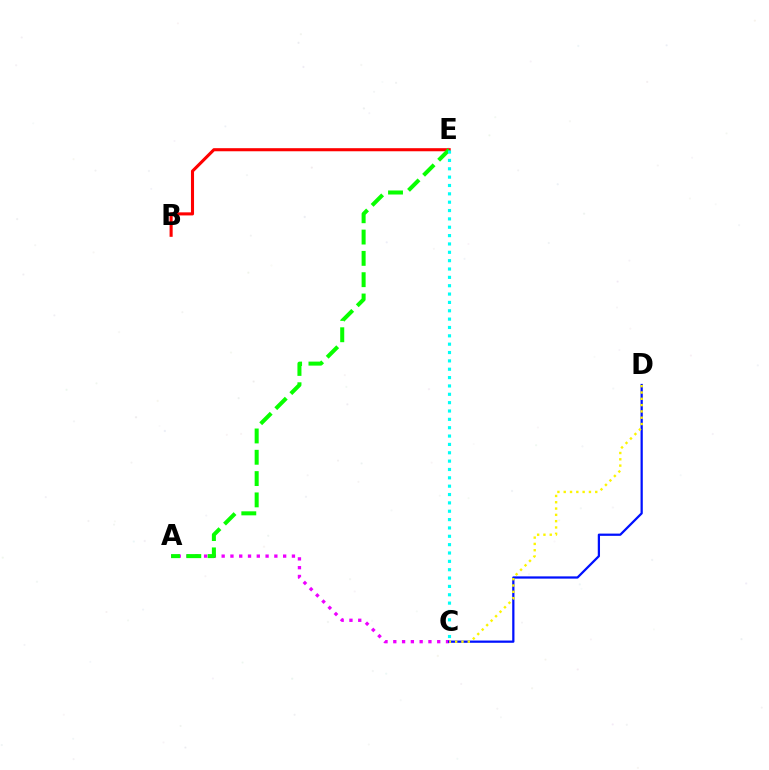{('B', 'E'): [{'color': '#ff0000', 'line_style': 'solid', 'thickness': 2.22}], ('A', 'C'): [{'color': '#ee00ff', 'line_style': 'dotted', 'thickness': 2.39}], ('C', 'D'): [{'color': '#0010ff', 'line_style': 'solid', 'thickness': 1.62}, {'color': '#fcf500', 'line_style': 'dotted', 'thickness': 1.71}], ('A', 'E'): [{'color': '#08ff00', 'line_style': 'dashed', 'thickness': 2.9}], ('C', 'E'): [{'color': '#00fff6', 'line_style': 'dotted', 'thickness': 2.27}]}